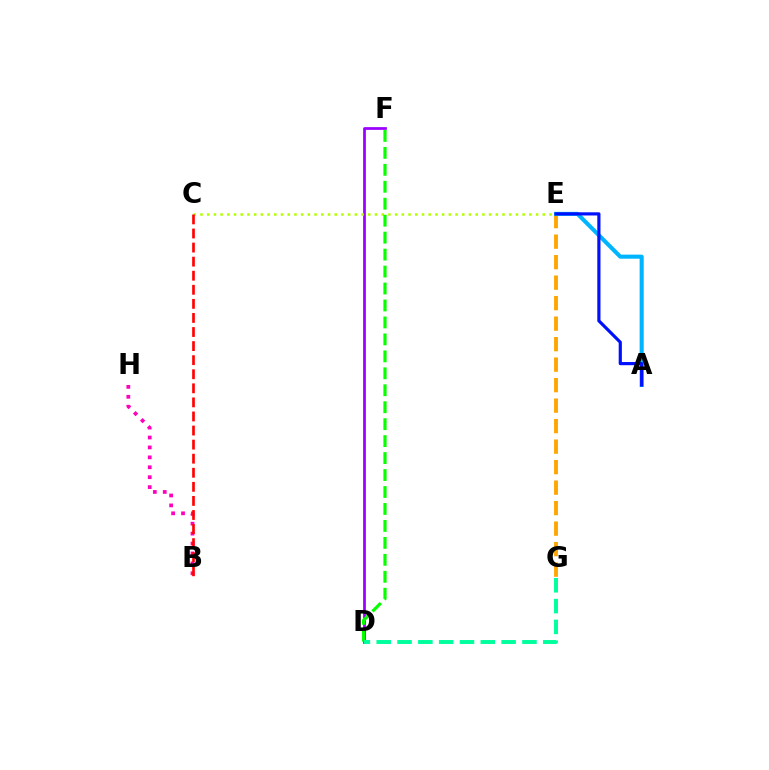{('E', 'G'): [{'color': '#ffa500', 'line_style': 'dashed', 'thickness': 2.78}], ('B', 'H'): [{'color': '#ff00bd', 'line_style': 'dotted', 'thickness': 2.69}], ('D', 'F'): [{'color': '#9b00ff', 'line_style': 'solid', 'thickness': 1.98}, {'color': '#08ff00', 'line_style': 'dashed', 'thickness': 2.3}], ('C', 'E'): [{'color': '#b3ff00', 'line_style': 'dotted', 'thickness': 1.82}], ('A', 'E'): [{'color': '#00b5ff', 'line_style': 'solid', 'thickness': 2.93}, {'color': '#0010ff', 'line_style': 'solid', 'thickness': 2.28}], ('D', 'G'): [{'color': '#00ff9d', 'line_style': 'dashed', 'thickness': 2.83}], ('B', 'C'): [{'color': '#ff0000', 'line_style': 'dashed', 'thickness': 1.91}]}